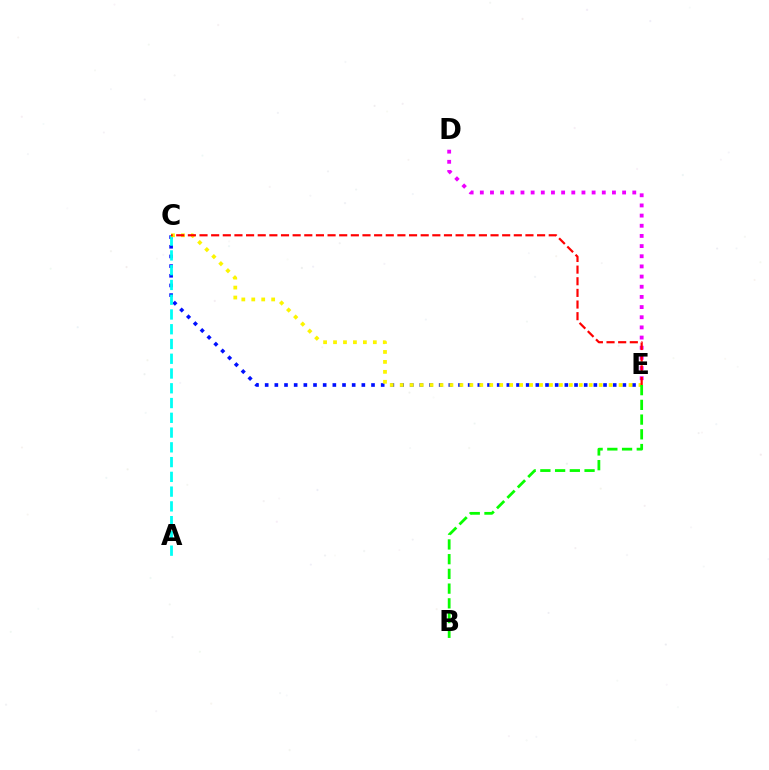{('D', 'E'): [{'color': '#ee00ff', 'line_style': 'dotted', 'thickness': 2.76}], ('C', 'E'): [{'color': '#0010ff', 'line_style': 'dotted', 'thickness': 2.63}, {'color': '#fcf500', 'line_style': 'dotted', 'thickness': 2.7}, {'color': '#ff0000', 'line_style': 'dashed', 'thickness': 1.58}], ('A', 'C'): [{'color': '#00fff6', 'line_style': 'dashed', 'thickness': 2.01}], ('B', 'E'): [{'color': '#08ff00', 'line_style': 'dashed', 'thickness': 2.0}]}